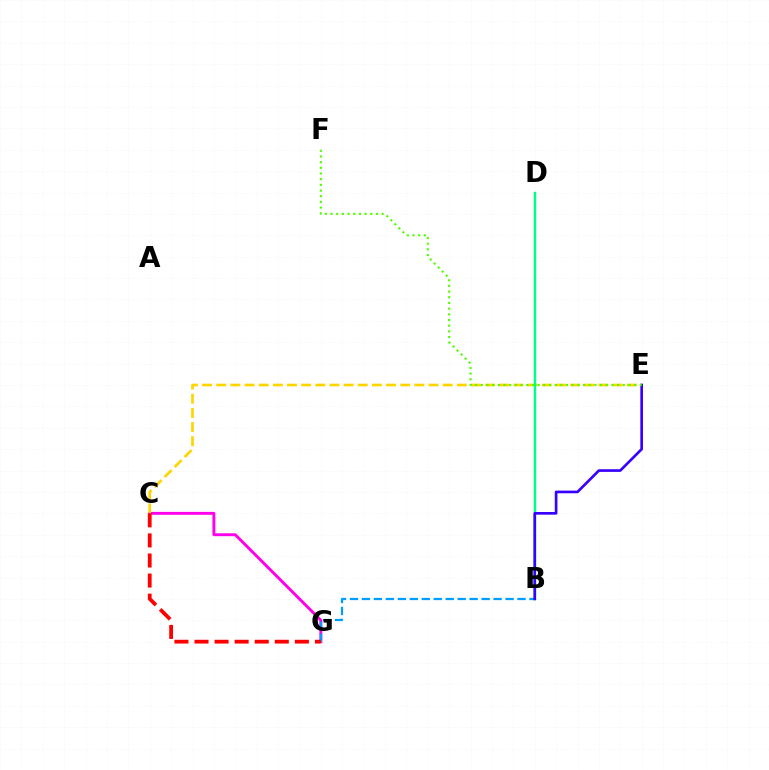{('C', 'G'): [{'color': '#ff00ed', 'line_style': 'solid', 'thickness': 2.1}, {'color': '#ff0000', 'line_style': 'dashed', 'thickness': 2.73}], ('C', 'E'): [{'color': '#ffd500', 'line_style': 'dashed', 'thickness': 1.92}], ('B', 'G'): [{'color': '#009eff', 'line_style': 'dashed', 'thickness': 1.63}], ('B', 'D'): [{'color': '#00ff86', 'line_style': 'solid', 'thickness': 1.74}], ('B', 'E'): [{'color': '#3700ff', 'line_style': 'solid', 'thickness': 1.92}], ('E', 'F'): [{'color': '#4fff00', 'line_style': 'dotted', 'thickness': 1.54}]}